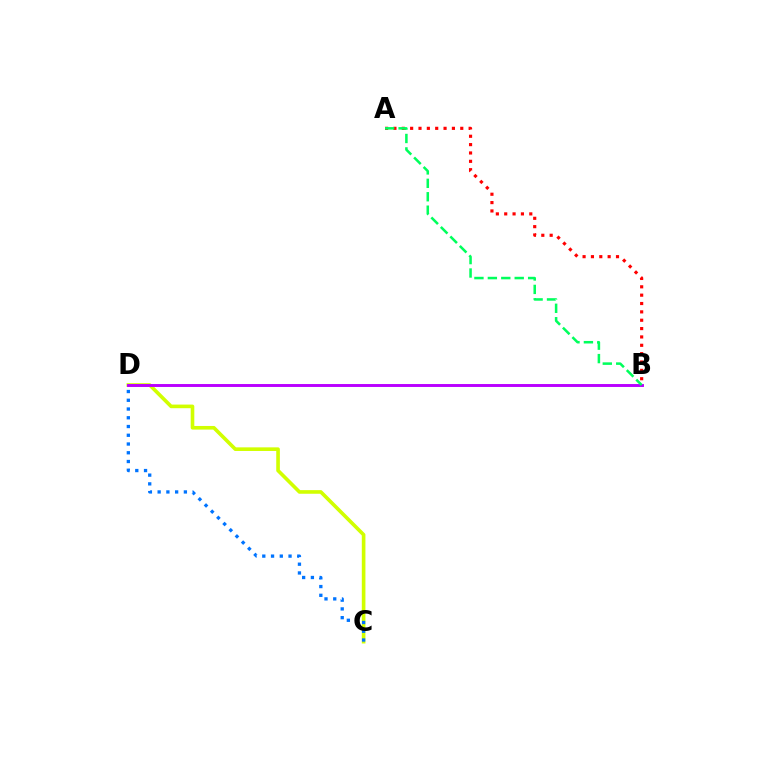{('C', 'D'): [{'color': '#d1ff00', 'line_style': 'solid', 'thickness': 2.61}, {'color': '#0074ff', 'line_style': 'dotted', 'thickness': 2.38}], ('B', 'D'): [{'color': '#b900ff', 'line_style': 'solid', 'thickness': 2.11}], ('A', 'B'): [{'color': '#ff0000', 'line_style': 'dotted', 'thickness': 2.27}, {'color': '#00ff5c', 'line_style': 'dashed', 'thickness': 1.82}]}